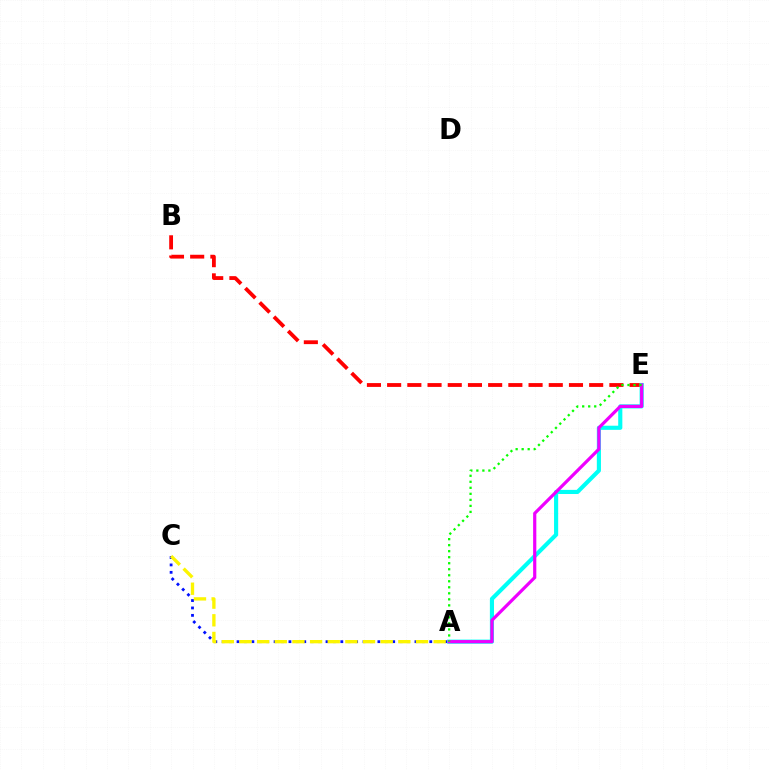{('A', 'C'): [{'color': '#0010ff', 'line_style': 'dotted', 'thickness': 2.01}, {'color': '#fcf500', 'line_style': 'dashed', 'thickness': 2.4}], ('B', 'E'): [{'color': '#ff0000', 'line_style': 'dashed', 'thickness': 2.74}], ('A', 'E'): [{'color': '#00fff6', 'line_style': 'solid', 'thickness': 2.98}, {'color': '#ee00ff', 'line_style': 'solid', 'thickness': 2.3}, {'color': '#08ff00', 'line_style': 'dotted', 'thickness': 1.64}]}